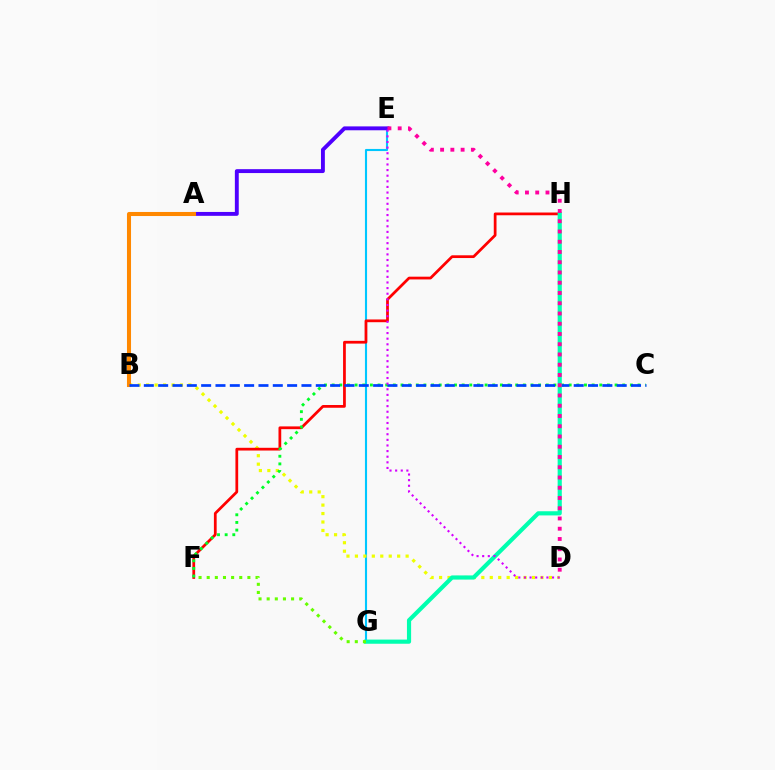{('E', 'G'): [{'color': '#00c7ff', 'line_style': 'solid', 'thickness': 1.53}], ('B', 'D'): [{'color': '#eeff00', 'line_style': 'dotted', 'thickness': 2.3}], ('F', 'H'): [{'color': '#ff0000', 'line_style': 'solid', 'thickness': 1.98}], ('A', 'E'): [{'color': '#4f00ff', 'line_style': 'solid', 'thickness': 2.8}], ('C', 'F'): [{'color': '#00ff27', 'line_style': 'dotted', 'thickness': 2.08}], ('A', 'B'): [{'color': '#ff8800', 'line_style': 'solid', 'thickness': 2.92}], ('B', 'C'): [{'color': '#003fff', 'line_style': 'dashed', 'thickness': 1.95}], ('G', 'H'): [{'color': '#00ffaf', 'line_style': 'solid', 'thickness': 3.0}], ('D', 'E'): [{'color': '#ff00a0', 'line_style': 'dotted', 'thickness': 2.78}, {'color': '#d600ff', 'line_style': 'dotted', 'thickness': 1.53}], ('F', 'G'): [{'color': '#66ff00', 'line_style': 'dotted', 'thickness': 2.21}]}